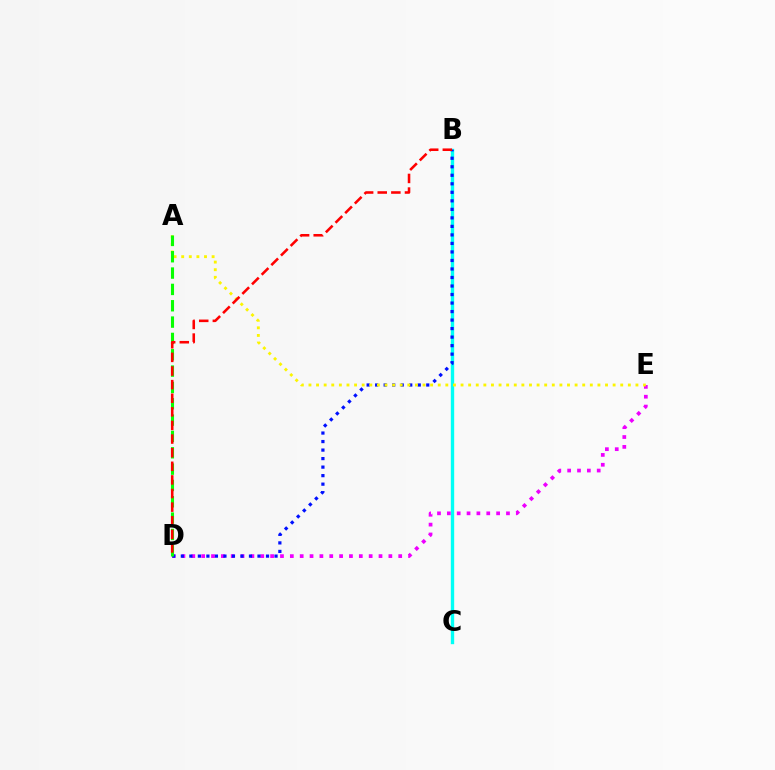{('B', 'C'): [{'color': '#00fff6', 'line_style': 'solid', 'thickness': 2.43}], ('D', 'E'): [{'color': '#ee00ff', 'line_style': 'dotted', 'thickness': 2.68}], ('B', 'D'): [{'color': '#0010ff', 'line_style': 'dotted', 'thickness': 2.31}, {'color': '#ff0000', 'line_style': 'dashed', 'thickness': 1.85}], ('A', 'E'): [{'color': '#fcf500', 'line_style': 'dotted', 'thickness': 2.07}], ('A', 'D'): [{'color': '#08ff00', 'line_style': 'dashed', 'thickness': 2.22}]}